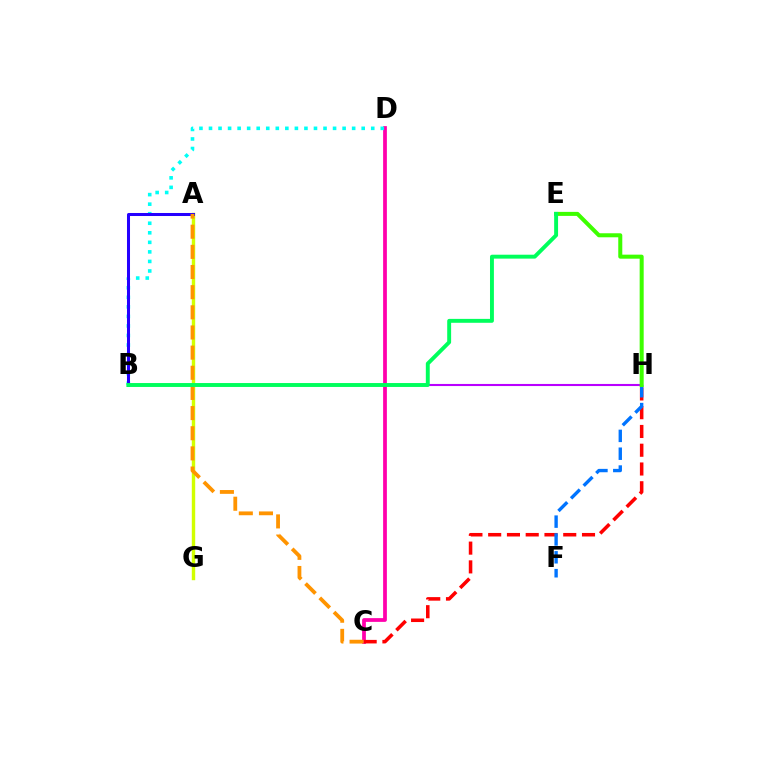{('C', 'D'): [{'color': '#ff00ac', 'line_style': 'solid', 'thickness': 2.71}], ('A', 'G'): [{'color': '#d1ff00', 'line_style': 'solid', 'thickness': 2.45}], ('B', 'H'): [{'color': '#b900ff', 'line_style': 'solid', 'thickness': 1.51}], ('C', 'H'): [{'color': '#ff0000', 'line_style': 'dashed', 'thickness': 2.55}], ('B', 'D'): [{'color': '#00fff6', 'line_style': 'dotted', 'thickness': 2.59}], ('A', 'B'): [{'color': '#2500ff', 'line_style': 'solid', 'thickness': 2.18}], ('F', 'H'): [{'color': '#0074ff', 'line_style': 'dashed', 'thickness': 2.42}], ('E', 'H'): [{'color': '#3dff00', 'line_style': 'solid', 'thickness': 2.9}], ('A', 'C'): [{'color': '#ff9400', 'line_style': 'dashed', 'thickness': 2.74}], ('B', 'E'): [{'color': '#00ff5c', 'line_style': 'solid', 'thickness': 2.81}]}